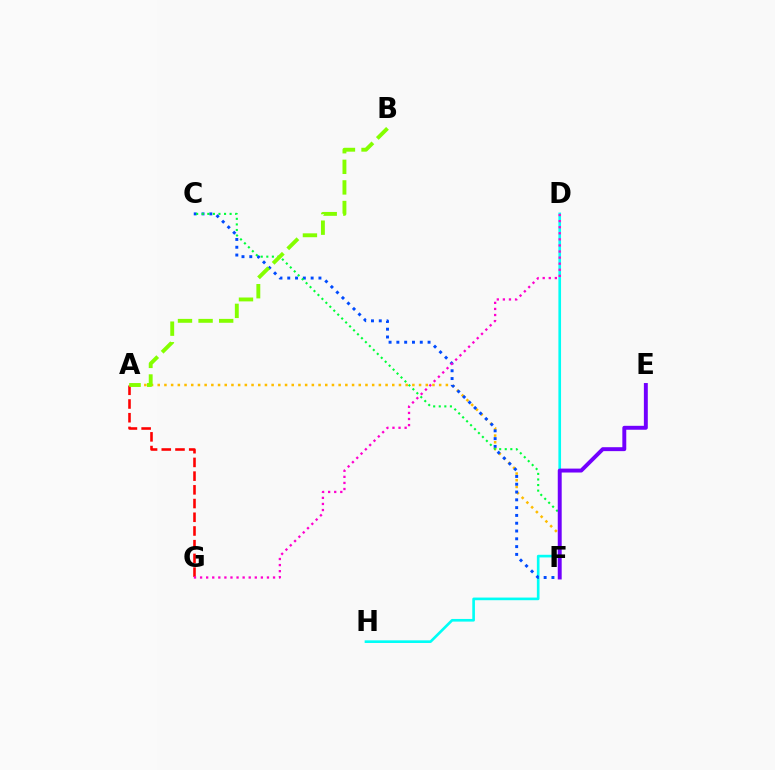{('A', 'G'): [{'color': '#ff0000', 'line_style': 'dashed', 'thickness': 1.86}], ('D', 'H'): [{'color': '#00fff6', 'line_style': 'solid', 'thickness': 1.9}], ('A', 'F'): [{'color': '#ffbd00', 'line_style': 'dotted', 'thickness': 1.82}], ('C', 'F'): [{'color': '#004bff', 'line_style': 'dotted', 'thickness': 2.12}, {'color': '#00ff39', 'line_style': 'dotted', 'thickness': 1.51}], ('D', 'G'): [{'color': '#ff00cf', 'line_style': 'dotted', 'thickness': 1.65}], ('E', 'F'): [{'color': '#7200ff', 'line_style': 'solid', 'thickness': 2.83}], ('A', 'B'): [{'color': '#84ff00', 'line_style': 'dashed', 'thickness': 2.8}]}